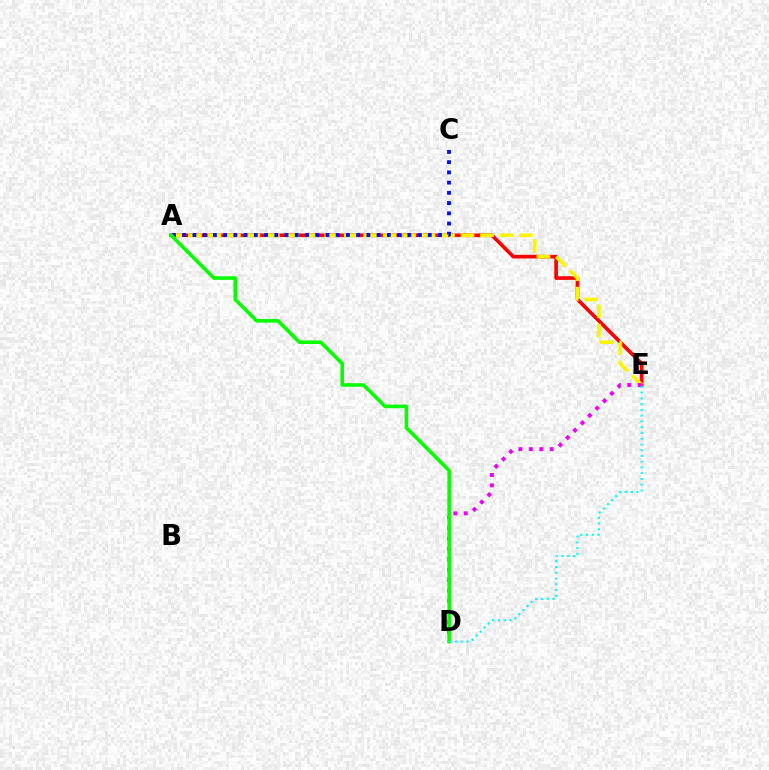{('A', 'E'): [{'color': '#ff0000', 'line_style': 'solid', 'thickness': 2.63}, {'color': '#fcf500', 'line_style': 'dashed', 'thickness': 2.64}], ('A', 'C'): [{'color': '#0010ff', 'line_style': 'dotted', 'thickness': 2.78}], ('D', 'E'): [{'color': '#ee00ff', 'line_style': 'dotted', 'thickness': 2.83}, {'color': '#00fff6', 'line_style': 'dotted', 'thickness': 1.56}], ('A', 'D'): [{'color': '#08ff00', 'line_style': 'solid', 'thickness': 2.59}]}